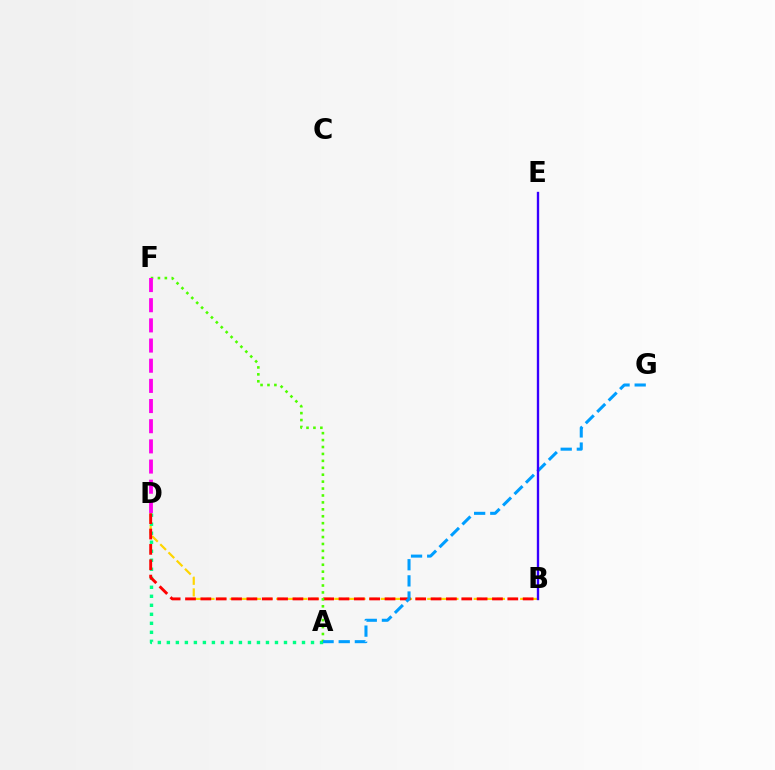{('B', 'D'): [{'color': '#ffd500', 'line_style': 'dashed', 'thickness': 1.58}, {'color': '#ff0000', 'line_style': 'dashed', 'thickness': 2.08}], ('A', 'D'): [{'color': '#00ff86', 'line_style': 'dotted', 'thickness': 2.45}], ('A', 'F'): [{'color': '#4fff00', 'line_style': 'dotted', 'thickness': 1.88}], ('A', 'G'): [{'color': '#009eff', 'line_style': 'dashed', 'thickness': 2.19}], ('B', 'E'): [{'color': '#3700ff', 'line_style': 'solid', 'thickness': 1.69}], ('D', 'F'): [{'color': '#ff00ed', 'line_style': 'dashed', 'thickness': 2.74}]}